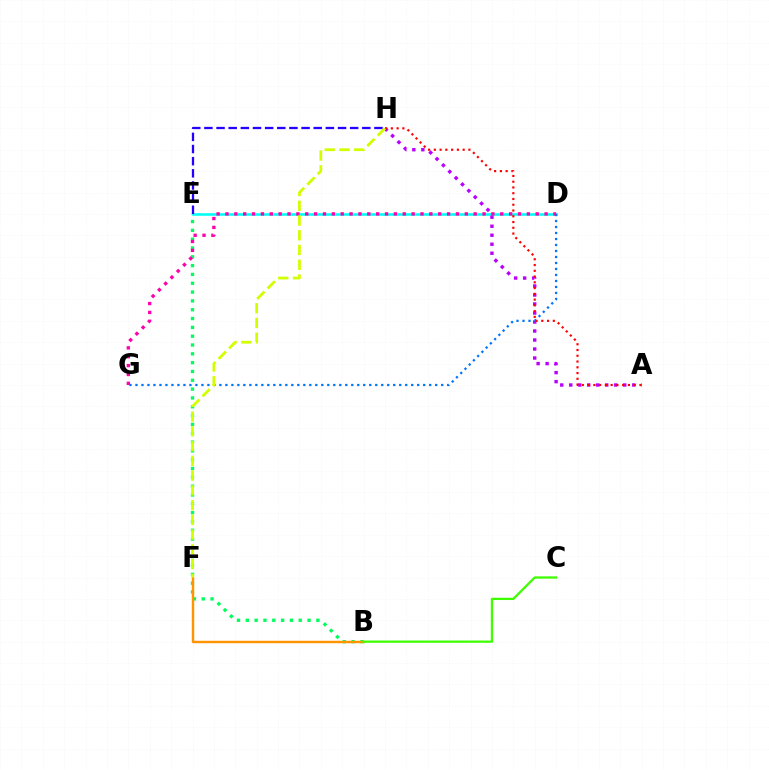{('B', 'E'): [{'color': '#00ff5c', 'line_style': 'dotted', 'thickness': 2.4}], ('D', 'E'): [{'color': '#00fff6', 'line_style': 'solid', 'thickness': 1.86}], ('A', 'H'): [{'color': '#b900ff', 'line_style': 'dotted', 'thickness': 2.45}, {'color': '#ff0000', 'line_style': 'dotted', 'thickness': 1.57}], ('B', 'F'): [{'color': '#ff9400', 'line_style': 'solid', 'thickness': 1.74}], ('D', 'G'): [{'color': '#ff00ac', 'line_style': 'dotted', 'thickness': 2.41}, {'color': '#0074ff', 'line_style': 'dotted', 'thickness': 1.63}], ('E', 'H'): [{'color': '#2500ff', 'line_style': 'dashed', 'thickness': 1.65}], ('F', 'H'): [{'color': '#d1ff00', 'line_style': 'dashed', 'thickness': 2.0}], ('B', 'C'): [{'color': '#3dff00', 'line_style': 'solid', 'thickness': 1.63}]}